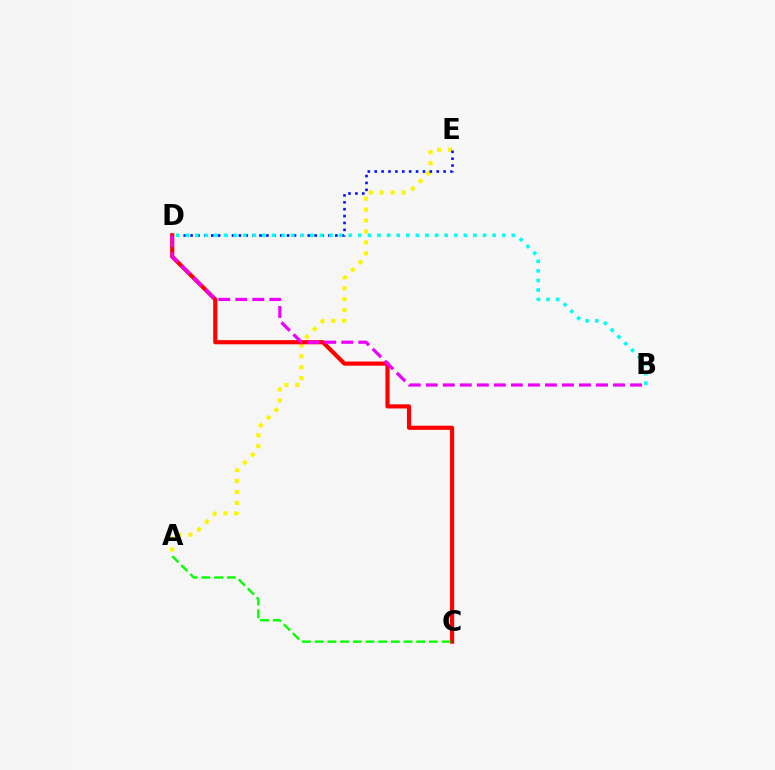{('A', 'E'): [{'color': '#fcf500', 'line_style': 'dotted', 'thickness': 2.97}], ('C', 'D'): [{'color': '#ff0000', 'line_style': 'solid', 'thickness': 2.99}], ('A', 'C'): [{'color': '#08ff00', 'line_style': 'dashed', 'thickness': 1.72}], ('D', 'E'): [{'color': '#0010ff', 'line_style': 'dotted', 'thickness': 1.87}], ('B', 'D'): [{'color': '#00fff6', 'line_style': 'dotted', 'thickness': 2.61}, {'color': '#ee00ff', 'line_style': 'dashed', 'thickness': 2.31}]}